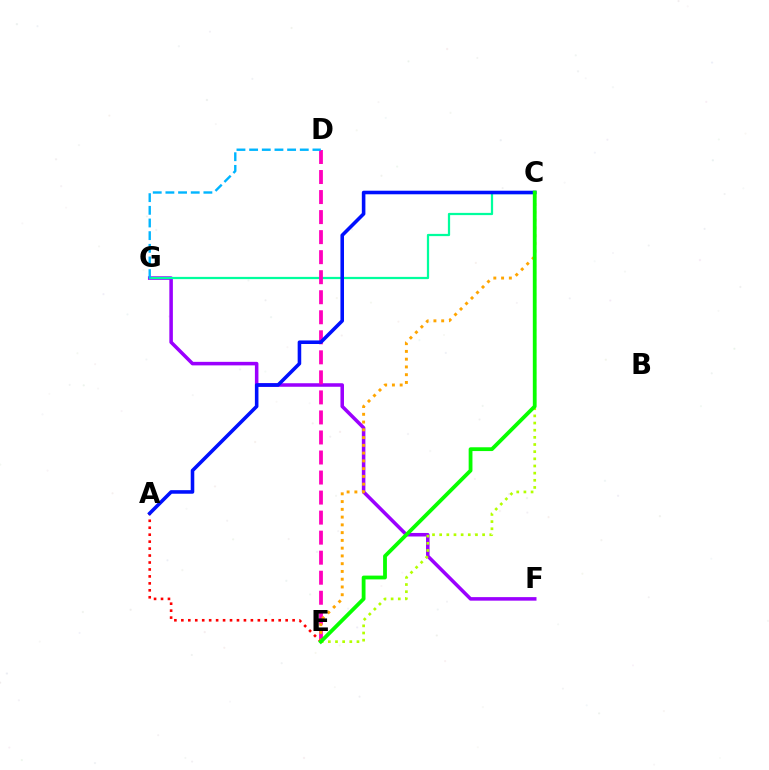{('F', 'G'): [{'color': '#9b00ff', 'line_style': 'solid', 'thickness': 2.54}], ('C', 'G'): [{'color': '#00ff9d', 'line_style': 'solid', 'thickness': 1.61}], ('D', 'E'): [{'color': '#ff00bd', 'line_style': 'dashed', 'thickness': 2.72}], ('A', 'E'): [{'color': '#ff0000', 'line_style': 'dotted', 'thickness': 1.89}], ('A', 'C'): [{'color': '#0010ff', 'line_style': 'solid', 'thickness': 2.57}], ('D', 'G'): [{'color': '#00b5ff', 'line_style': 'dashed', 'thickness': 1.72}], ('C', 'E'): [{'color': '#b3ff00', 'line_style': 'dotted', 'thickness': 1.94}, {'color': '#ffa500', 'line_style': 'dotted', 'thickness': 2.11}, {'color': '#08ff00', 'line_style': 'solid', 'thickness': 2.73}]}